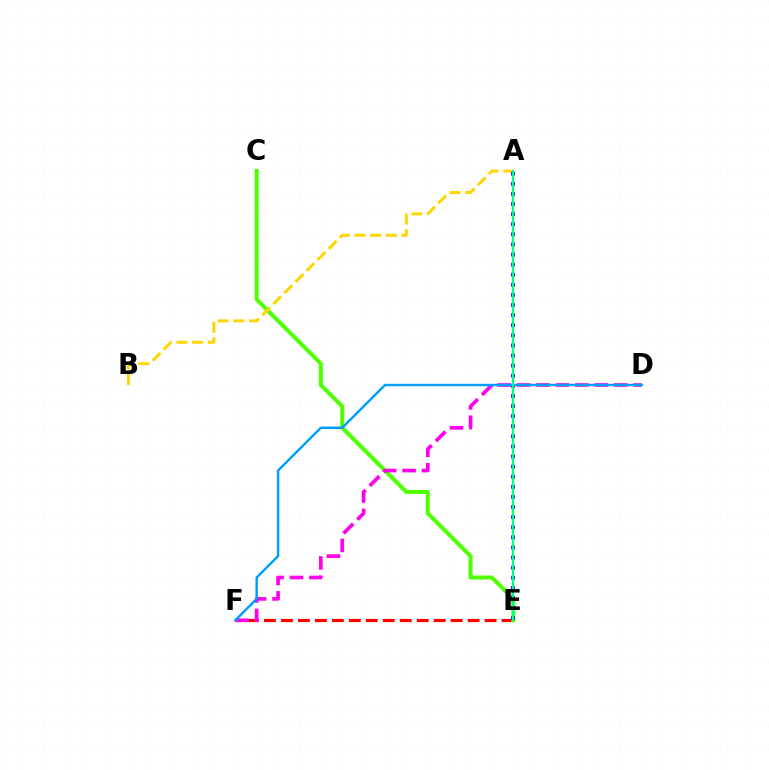{('E', 'F'): [{'color': '#ff0000', 'line_style': 'dashed', 'thickness': 2.31}], ('C', 'E'): [{'color': '#4fff00', 'line_style': 'solid', 'thickness': 2.88}], ('A', 'B'): [{'color': '#ffd500', 'line_style': 'dashed', 'thickness': 2.13}], ('A', 'E'): [{'color': '#3700ff', 'line_style': 'dotted', 'thickness': 2.74}, {'color': '#00ff86', 'line_style': 'solid', 'thickness': 1.59}], ('D', 'F'): [{'color': '#ff00ed', 'line_style': 'dashed', 'thickness': 2.64}, {'color': '#009eff', 'line_style': 'solid', 'thickness': 1.75}]}